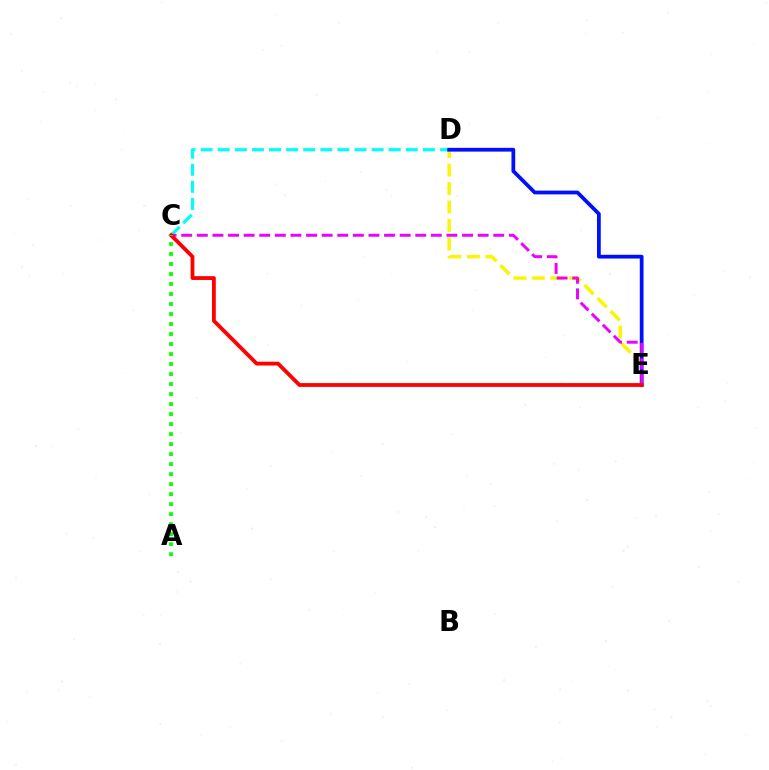{('D', 'E'): [{'color': '#fcf500', 'line_style': 'dashed', 'thickness': 2.51}, {'color': '#0010ff', 'line_style': 'solid', 'thickness': 2.71}], ('C', 'D'): [{'color': '#00fff6', 'line_style': 'dashed', 'thickness': 2.32}], ('C', 'E'): [{'color': '#ee00ff', 'line_style': 'dashed', 'thickness': 2.12}, {'color': '#ff0000', 'line_style': 'solid', 'thickness': 2.74}], ('A', 'C'): [{'color': '#08ff00', 'line_style': 'dotted', 'thickness': 2.72}]}